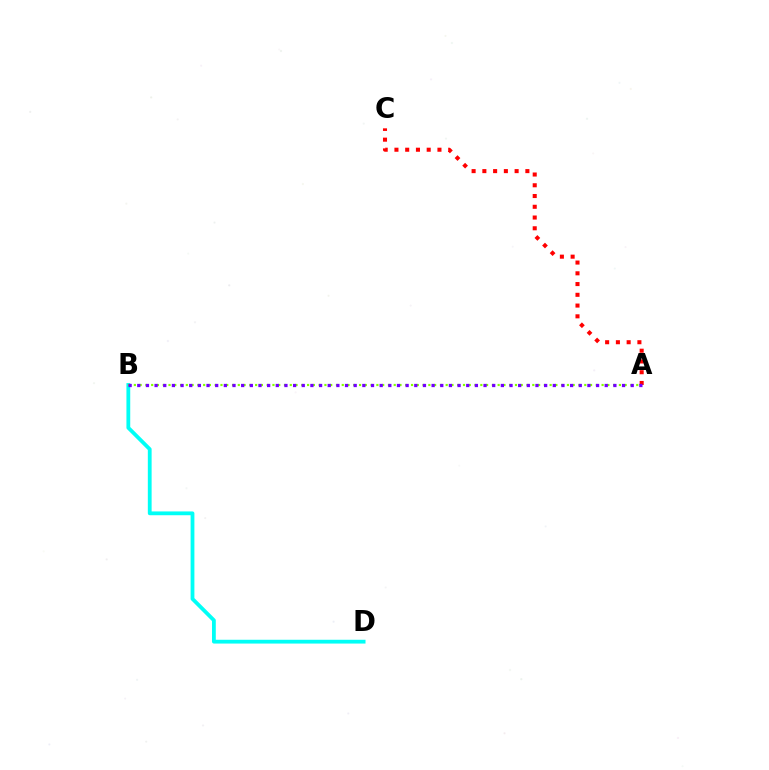{('B', 'D'): [{'color': '#00fff6', 'line_style': 'solid', 'thickness': 2.73}], ('A', 'B'): [{'color': '#84ff00', 'line_style': 'dotted', 'thickness': 1.57}, {'color': '#7200ff', 'line_style': 'dotted', 'thickness': 2.35}], ('A', 'C'): [{'color': '#ff0000', 'line_style': 'dotted', 'thickness': 2.92}]}